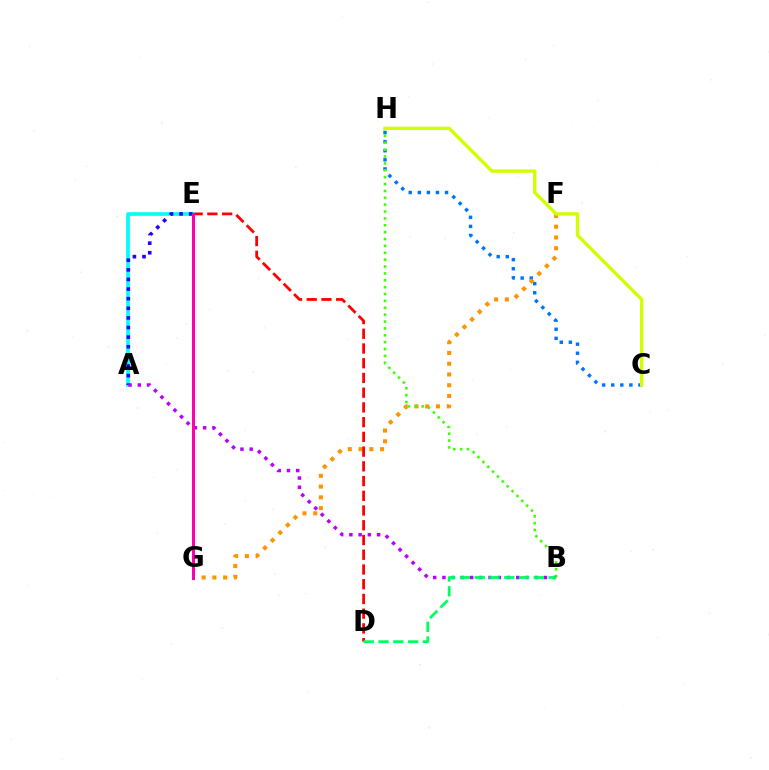{('C', 'H'): [{'color': '#0074ff', 'line_style': 'dotted', 'thickness': 2.47}, {'color': '#d1ff00', 'line_style': 'solid', 'thickness': 2.43}], ('F', 'G'): [{'color': '#ff9400', 'line_style': 'dotted', 'thickness': 2.93}], ('D', 'E'): [{'color': '#ff0000', 'line_style': 'dashed', 'thickness': 2.0}], ('B', 'H'): [{'color': '#3dff00', 'line_style': 'dotted', 'thickness': 1.87}], ('A', 'E'): [{'color': '#00fff6', 'line_style': 'solid', 'thickness': 2.65}, {'color': '#2500ff', 'line_style': 'dotted', 'thickness': 2.61}], ('A', 'B'): [{'color': '#b900ff', 'line_style': 'dotted', 'thickness': 2.51}], ('B', 'D'): [{'color': '#00ff5c', 'line_style': 'dashed', 'thickness': 2.01}], ('E', 'G'): [{'color': '#ff00ac', 'line_style': 'solid', 'thickness': 2.15}]}